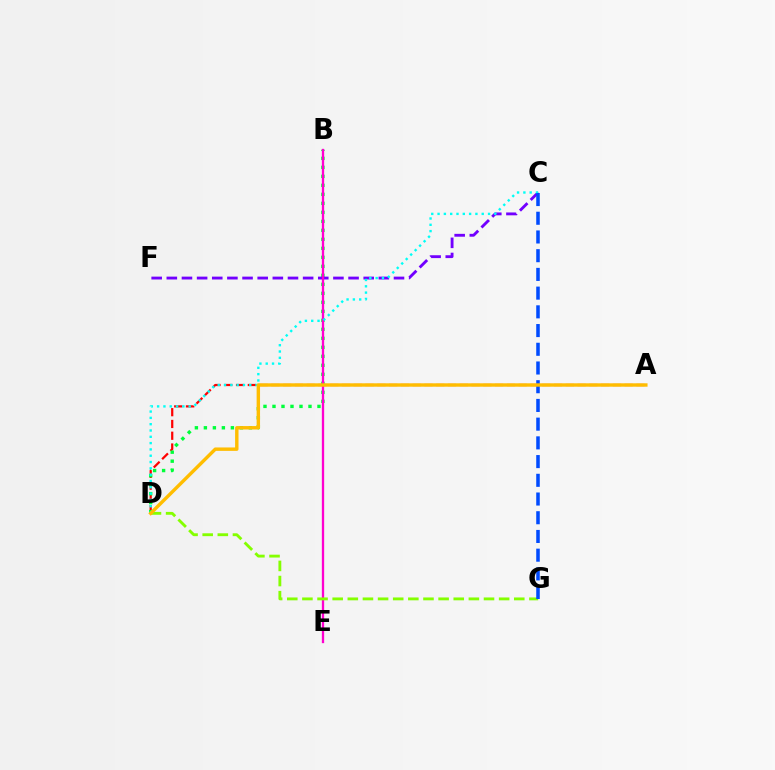{('A', 'D'): [{'color': '#ff0000', 'line_style': 'dashed', 'thickness': 1.6}, {'color': '#ffbd00', 'line_style': 'solid', 'thickness': 2.45}], ('B', 'D'): [{'color': '#00ff39', 'line_style': 'dotted', 'thickness': 2.44}], ('C', 'F'): [{'color': '#7200ff', 'line_style': 'dashed', 'thickness': 2.06}], ('B', 'E'): [{'color': '#ff00cf', 'line_style': 'solid', 'thickness': 1.66}], ('C', 'D'): [{'color': '#00fff6', 'line_style': 'dotted', 'thickness': 1.71}], ('D', 'G'): [{'color': '#84ff00', 'line_style': 'dashed', 'thickness': 2.06}], ('C', 'G'): [{'color': '#004bff', 'line_style': 'dashed', 'thickness': 2.54}]}